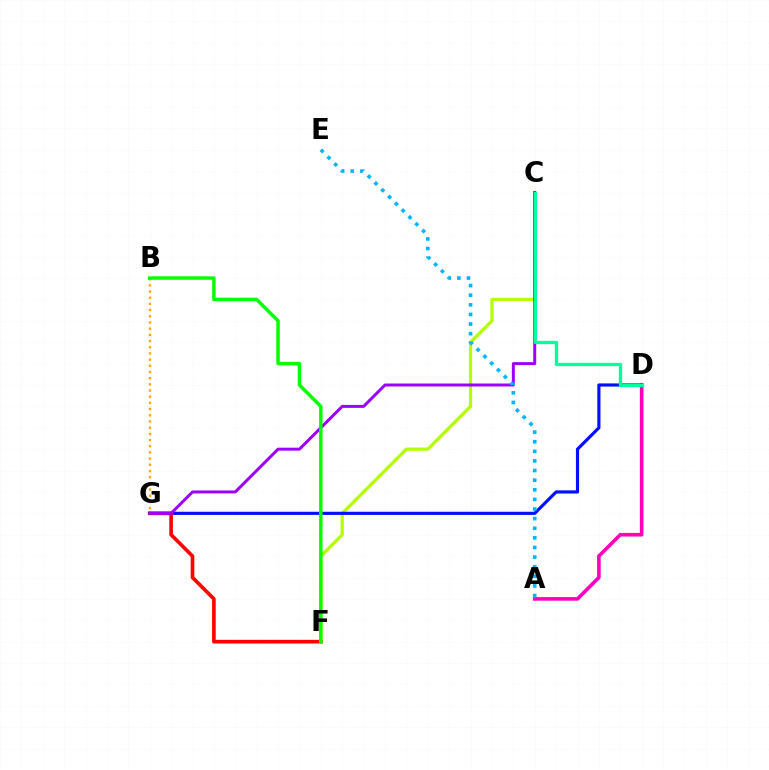{('B', 'G'): [{'color': '#ffa500', 'line_style': 'dotted', 'thickness': 1.68}], ('C', 'F'): [{'color': '#b3ff00', 'line_style': 'solid', 'thickness': 2.31}], ('D', 'G'): [{'color': '#0010ff', 'line_style': 'solid', 'thickness': 2.27}], ('A', 'D'): [{'color': '#ff00bd', 'line_style': 'solid', 'thickness': 2.61}], ('F', 'G'): [{'color': '#ff0000', 'line_style': 'solid', 'thickness': 2.62}], ('C', 'G'): [{'color': '#9b00ff', 'line_style': 'solid', 'thickness': 2.14}], ('C', 'D'): [{'color': '#00ff9d', 'line_style': 'solid', 'thickness': 2.34}], ('B', 'F'): [{'color': '#08ff00', 'line_style': 'solid', 'thickness': 2.49}], ('A', 'E'): [{'color': '#00b5ff', 'line_style': 'dotted', 'thickness': 2.61}]}